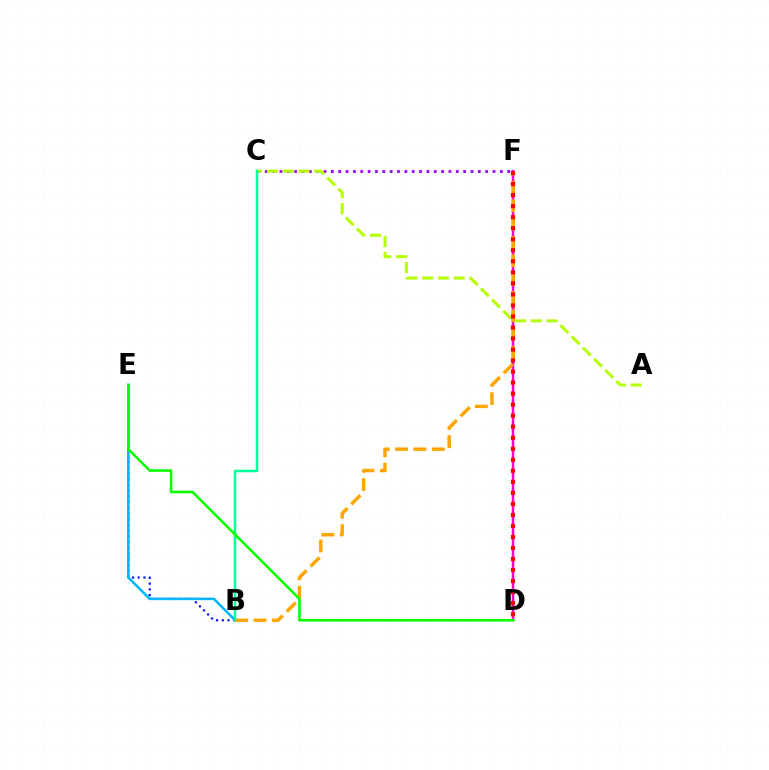{('B', 'E'): [{'color': '#0010ff', 'line_style': 'dotted', 'thickness': 1.55}, {'color': '#00b5ff', 'line_style': 'solid', 'thickness': 1.84}], ('C', 'F'): [{'color': '#9b00ff', 'line_style': 'dotted', 'thickness': 2.0}], ('A', 'C'): [{'color': '#b3ff00', 'line_style': 'dashed', 'thickness': 2.15}], ('D', 'F'): [{'color': '#ff00bd', 'line_style': 'solid', 'thickness': 1.79}, {'color': '#ff0000', 'line_style': 'dotted', 'thickness': 3.0}], ('B', 'F'): [{'color': '#ffa500', 'line_style': 'dashed', 'thickness': 2.49}], ('B', 'C'): [{'color': '#00ff9d', 'line_style': 'solid', 'thickness': 1.8}], ('D', 'E'): [{'color': '#08ff00', 'line_style': 'solid', 'thickness': 1.85}]}